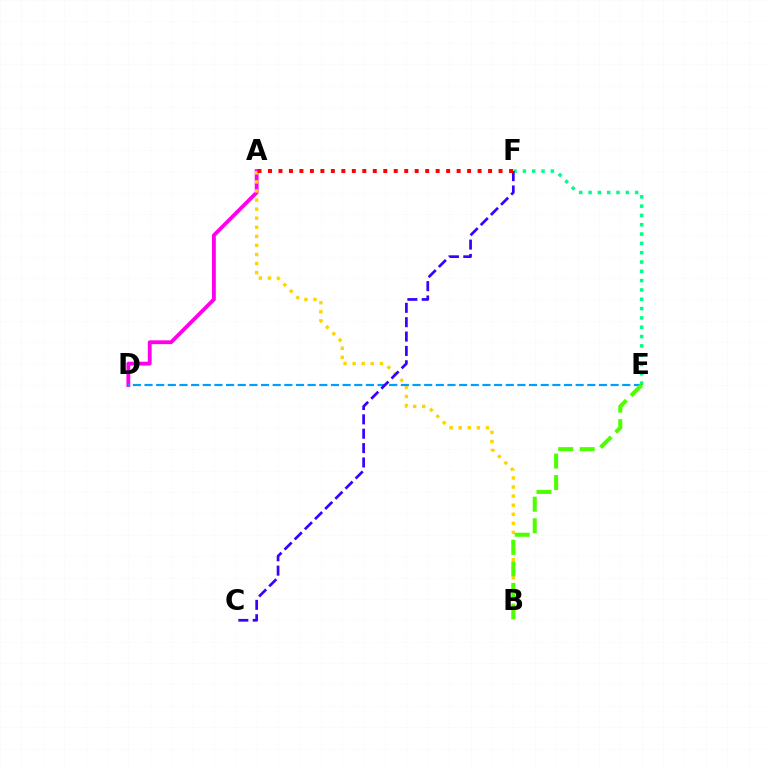{('A', 'D'): [{'color': '#ff00ed', 'line_style': 'solid', 'thickness': 2.76}], ('A', 'B'): [{'color': '#ffd500', 'line_style': 'dotted', 'thickness': 2.47}], ('E', 'F'): [{'color': '#00ff86', 'line_style': 'dotted', 'thickness': 2.53}], ('D', 'E'): [{'color': '#009eff', 'line_style': 'dashed', 'thickness': 1.58}], ('B', 'E'): [{'color': '#4fff00', 'line_style': 'dashed', 'thickness': 2.92}], ('C', 'F'): [{'color': '#3700ff', 'line_style': 'dashed', 'thickness': 1.95}], ('A', 'F'): [{'color': '#ff0000', 'line_style': 'dotted', 'thickness': 2.85}]}